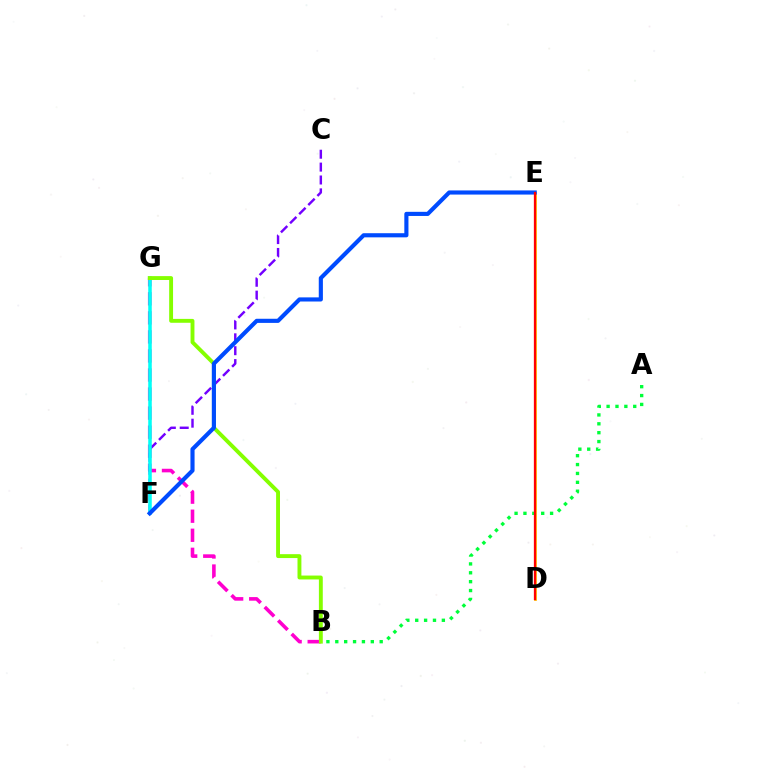{('D', 'E'): [{'color': '#ffbd00', 'line_style': 'solid', 'thickness': 1.96}, {'color': '#ff0000', 'line_style': 'solid', 'thickness': 1.63}], ('A', 'B'): [{'color': '#00ff39', 'line_style': 'dotted', 'thickness': 2.41}], ('B', 'G'): [{'color': '#ff00cf', 'line_style': 'dashed', 'thickness': 2.59}, {'color': '#84ff00', 'line_style': 'solid', 'thickness': 2.8}], ('C', 'F'): [{'color': '#7200ff', 'line_style': 'dashed', 'thickness': 1.75}], ('F', 'G'): [{'color': '#00fff6', 'line_style': 'solid', 'thickness': 2.53}], ('E', 'F'): [{'color': '#004bff', 'line_style': 'solid', 'thickness': 2.98}]}